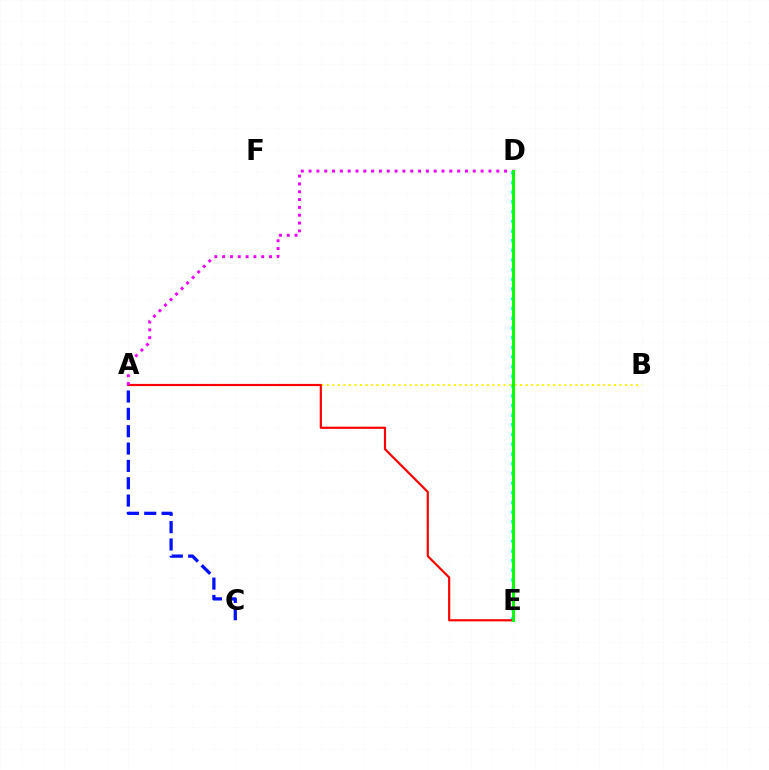{('D', 'E'): [{'color': '#00fff6', 'line_style': 'dotted', 'thickness': 2.63}, {'color': '#08ff00', 'line_style': 'solid', 'thickness': 2.16}], ('A', 'B'): [{'color': '#fcf500', 'line_style': 'dotted', 'thickness': 1.5}], ('A', 'E'): [{'color': '#ff0000', 'line_style': 'solid', 'thickness': 1.57}], ('A', 'C'): [{'color': '#0010ff', 'line_style': 'dashed', 'thickness': 2.36}], ('A', 'D'): [{'color': '#ee00ff', 'line_style': 'dotted', 'thickness': 2.12}]}